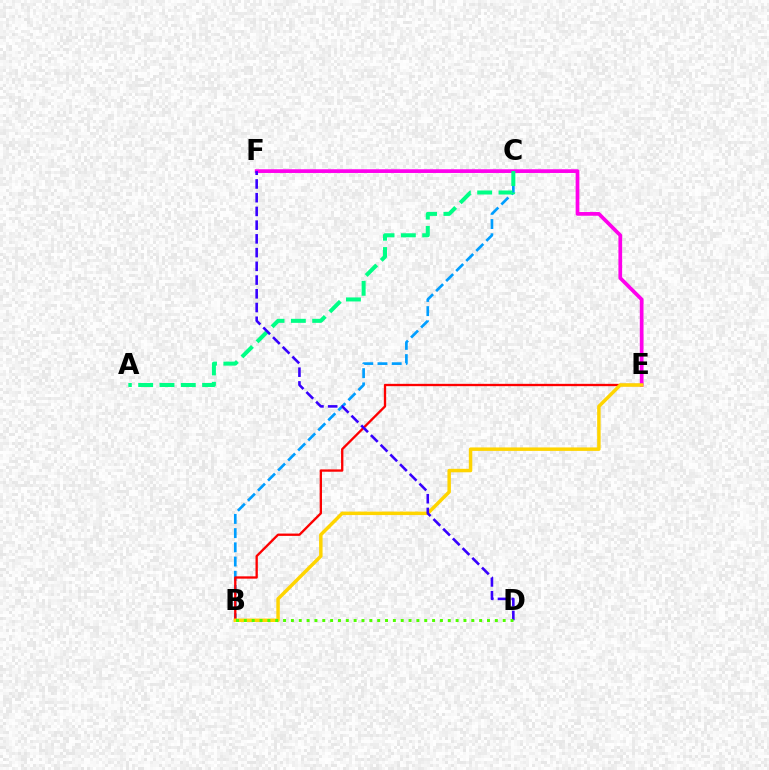{('B', 'C'): [{'color': '#009eff', 'line_style': 'dashed', 'thickness': 1.93}], ('B', 'E'): [{'color': '#ff0000', 'line_style': 'solid', 'thickness': 1.67}, {'color': '#ffd500', 'line_style': 'solid', 'thickness': 2.5}], ('E', 'F'): [{'color': '#ff00ed', 'line_style': 'solid', 'thickness': 2.68}], ('A', 'C'): [{'color': '#00ff86', 'line_style': 'dashed', 'thickness': 2.9}], ('D', 'F'): [{'color': '#3700ff', 'line_style': 'dashed', 'thickness': 1.87}], ('B', 'D'): [{'color': '#4fff00', 'line_style': 'dotted', 'thickness': 2.13}]}